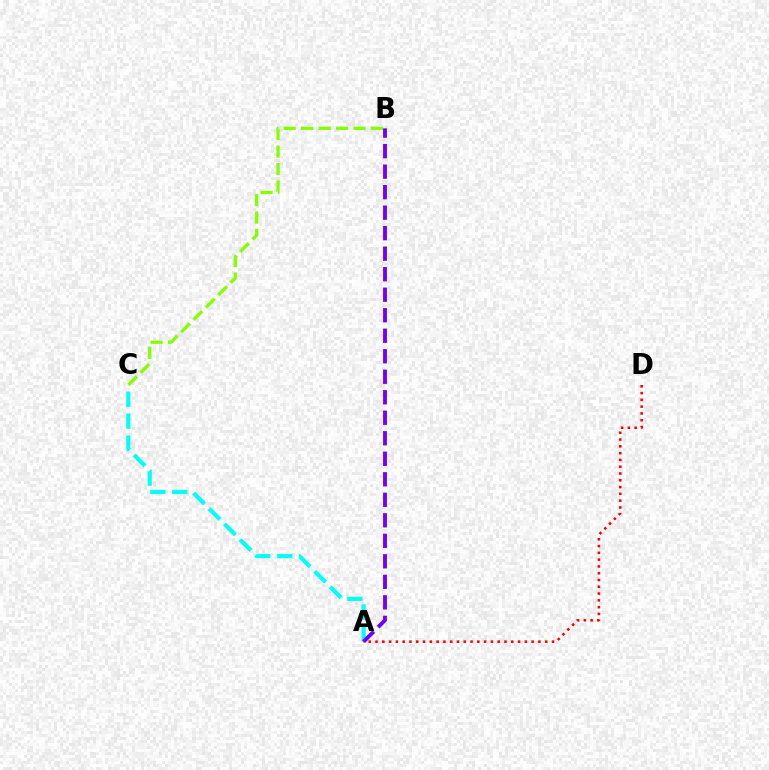{('A', 'D'): [{'color': '#ff0000', 'line_style': 'dotted', 'thickness': 1.84}], ('A', 'C'): [{'color': '#00fff6', 'line_style': 'dashed', 'thickness': 2.98}], ('B', 'C'): [{'color': '#84ff00', 'line_style': 'dashed', 'thickness': 2.37}], ('A', 'B'): [{'color': '#7200ff', 'line_style': 'dashed', 'thickness': 2.79}]}